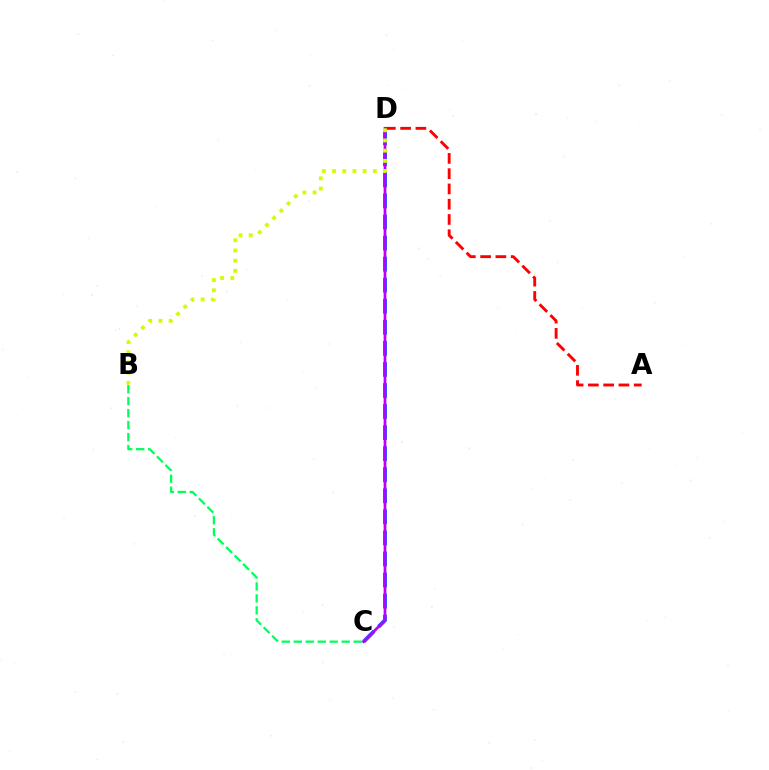{('B', 'C'): [{'color': '#00ff5c', 'line_style': 'dashed', 'thickness': 1.63}], ('A', 'D'): [{'color': '#ff0000', 'line_style': 'dashed', 'thickness': 2.07}], ('C', 'D'): [{'color': '#0074ff', 'line_style': 'dashed', 'thickness': 2.86}, {'color': '#b900ff', 'line_style': 'solid', 'thickness': 1.96}], ('B', 'D'): [{'color': '#d1ff00', 'line_style': 'dotted', 'thickness': 2.77}]}